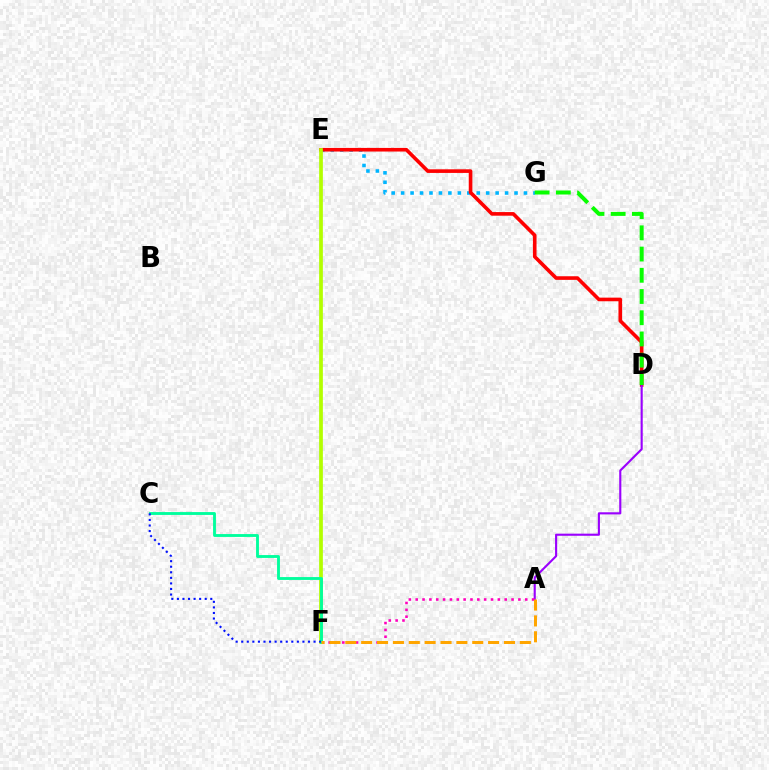{('E', 'G'): [{'color': '#00b5ff', 'line_style': 'dotted', 'thickness': 2.57}], ('D', 'E'): [{'color': '#ff0000', 'line_style': 'solid', 'thickness': 2.61}], ('A', 'D'): [{'color': '#9b00ff', 'line_style': 'solid', 'thickness': 1.53}], ('E', 'F'): [{'color': '#b3ff00', 'line_style': 'solid', 'thickness': 2.68}], ('A', 'F'): [{'color': '#ff00bd', 'line_style': 'dotted', 'thickness': 1.86}, {'color': '#ffa500', 'line_style': 'dashed', 'thickness': 2.16}], ('D', 'G'): [{'color': '#08ff00', 'line_style': 'dashed', 'thickness': 2.88}], ('C', 'F'): [{'color': '#00ff9d', 'line_style': 'solid', 'thickness': 2.06}, {'color': '#0010ff', 'line_style': 'dotted', 'thickness': 1.51}]}